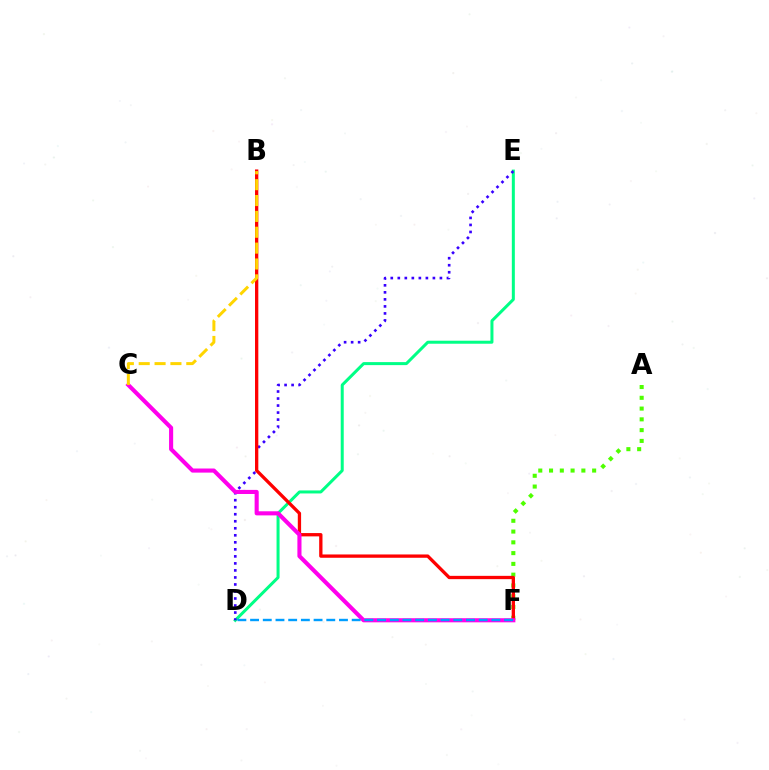{('A', 'F'): [{'color': '#4fff00', 'line_style': 'dotted', 'thickness': 2.93}], ('D', 'E'): [{'color': '#00ff86', 'line_style': 'solid', 'thickness': 2.17}, {'color': '#3700ff', 'line_style': 'dotted', 'thickness': 1.91}], ('B', 'F'): [{'color': '#ff0000', 'line_style': 'solid', 'thickness': 2.38}], ('C', 'F'): [{'color': '#ff00ed', 'line_style': 'solid', 'thickness': 2.95}], ('B', 'C'): [{'color': '#ffd500', 'line_style': 'dashed', 'thickness': 2.15}], ('D', 'F'): [{'color': '#009eff', 'line_style': 'dashed', 'thickness': 1.73}]}